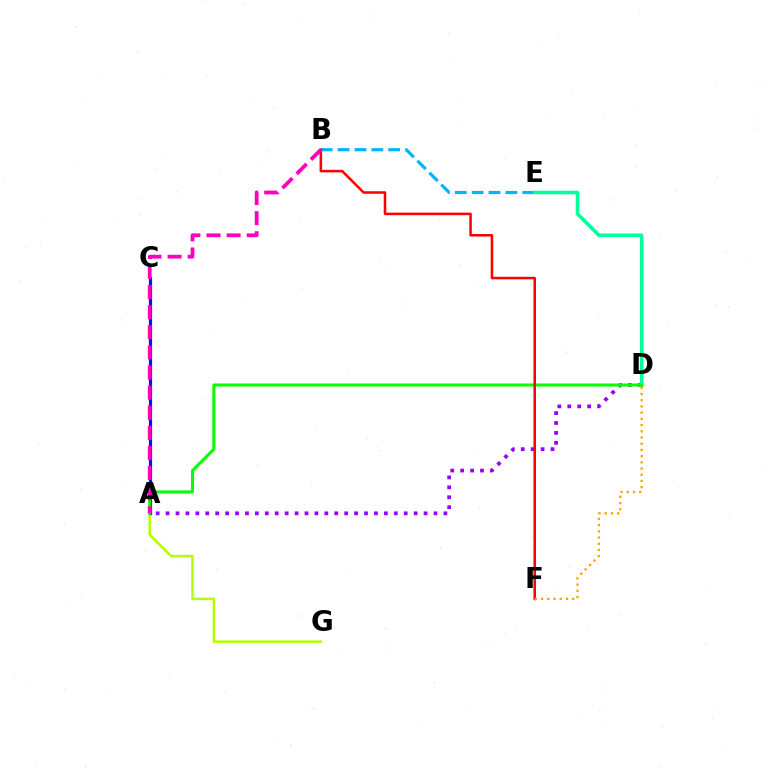{('A', 'D'): [{'color': '#9b00ff', 'line_style': 'dotted', 'thickness': 2.7}, {'color': '#08ff00', 'line_style': 'solid', 'thickness': 2.2}], ('A', 'G'): [{'color': '#b3ff00', 'line_style': 'solid', 'thickness': 1.81}], ('B', 'E'): [{'color': '#00b5ff', 'line_style': 'dashed', 'thickness': 2.29}], ('A', 'C'): [{'color': '#0010ff', 'line_style': 'solid', 'thickness': 2.31}], ('D', 'E'): [{'color': '#00ff9d', 'line_style': 'solid', 'thickness': 2.57}], ('B', 'F'): [{'color': '#ff0000', 'line_style': 'solid', 'thickness': 1.83}], ('A', 'B'): [{'color': '#ff00bd', 'line_style': 'dashed', 'thickness': 2.73}], ('D', 'F'): [{'color': '#ffa500', 'line_style': 'dotted', 'thickness': 1.69}]}